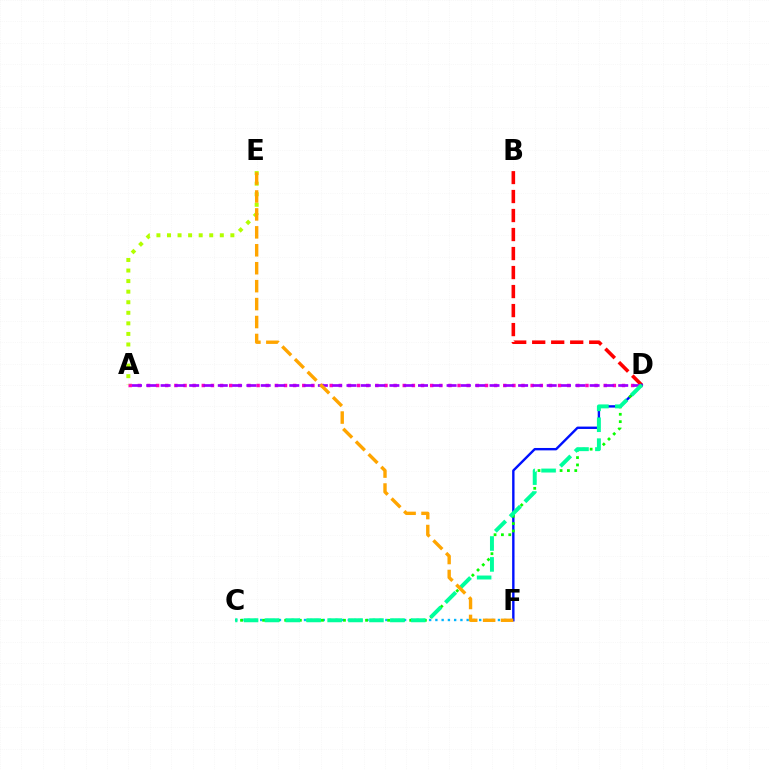{('A', 'D'): [{'color': '#ff00bd', 'line_style': 'dotted', 'thickness': 2.48}, {'color': '#9b00ff', 'line_style': 'dashed', 'thickness': 1.94}], ('B', 'D'): [{'color': '#ff0000', 'line_style': 'dashed', 'thickness': 2.58}], ('D', 'F'): [{'color': '#0010ff', 'line_style': 'solid', 'thickness': 1.72}], ('C', 'F'): [{'color': '#00b5ff', 'line_style': 'dotted', 'thickness': 1.7}], ('C', 'D'): [{'color': '#08ff00', 'line_style': 'dotted', 'thickness': 2.0}, {'color': '#00ff9d', 'line_style': 'dashed', 'thickness': 2.84}], ('A', 'E'): [{'color': '#b3ff00', 'line_style': 'dotted', 'thickness': 2.87}], ('E', 'F'): [{'color': '#ffa500', 'line_style': 'dashed', 'thickness': 2.44}]}